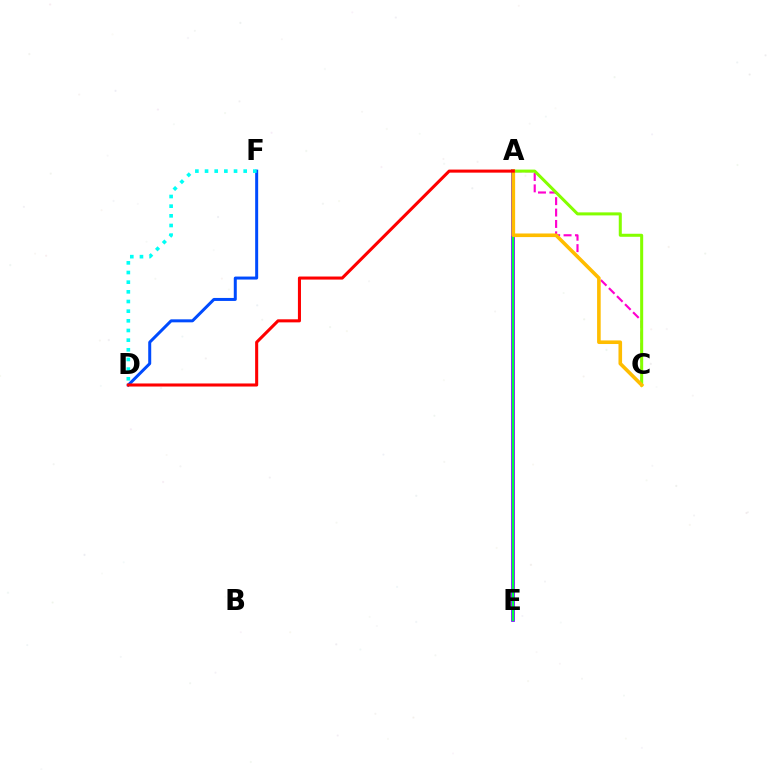{('A', 'C'): [{'color': '#ff00cf', 'line_style': 'dashed', 'thickness': 1.55}, {'color': '#84ff00', 'line_style': 'solid', 'thickness': 2.18}, {'color': '#ffbd00', 'line_style': 'solid', 'thickness': 2.59}], ('A', 'E'): [{'color': '#7200ff', 'line_style': 'solid', 'thickness': 2.65}, {'color': '#00ff39', 'line_style': 'solid', 'thickness': 1.54}], ('D', 'F'): [{'color': '#004bff', 'line_style': 'solid', 'thickness': 2.16}, {'color': '#00fff6', 'line_style': 'dotted', 'thickness': 2.62}], ('A', 'D'): [{'color': '#ff0000', 'line_style': 'solid', 'thickness': 2.2}]}